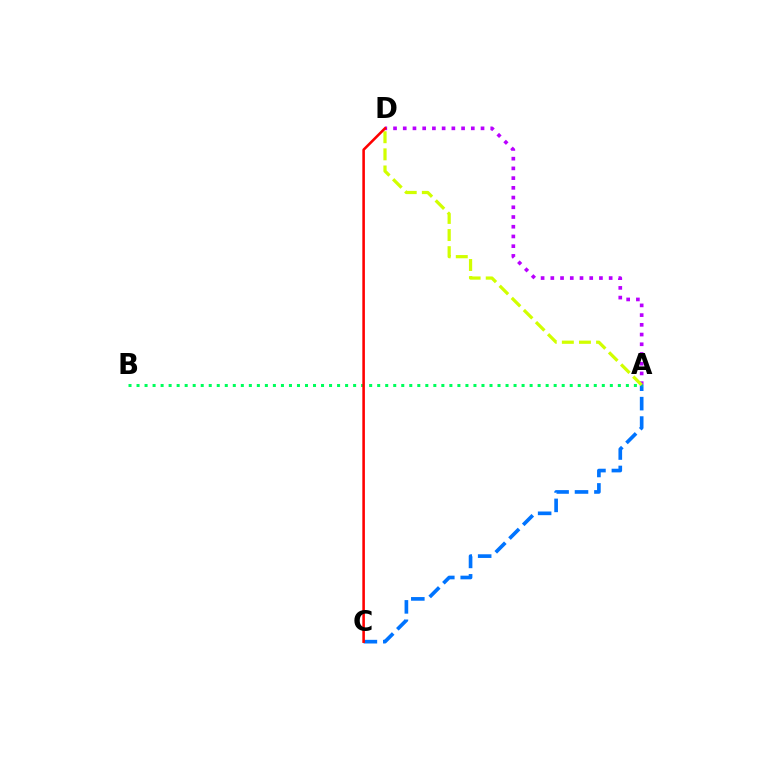{('A', 'D'): [{'color': '#b900ff', 'line_style': 'dotted', 'thickness': 2.64}, {'color': '#d1ff00', 'line_style': 'dashed', 'thickness': 2.33}], ('A', 'C'): [{'color': '#0074ff', 'line_style': 'dashed', 'thickness': 2.64}], ('A', 'B'): [{'color': '#00ff5c', 'line_style': 'dotted', 'thickness': 2.18}], ('C', 'D'): [{'color': '#ff0000', 'line_style': 'solid', 'thickness': 1.86}]}